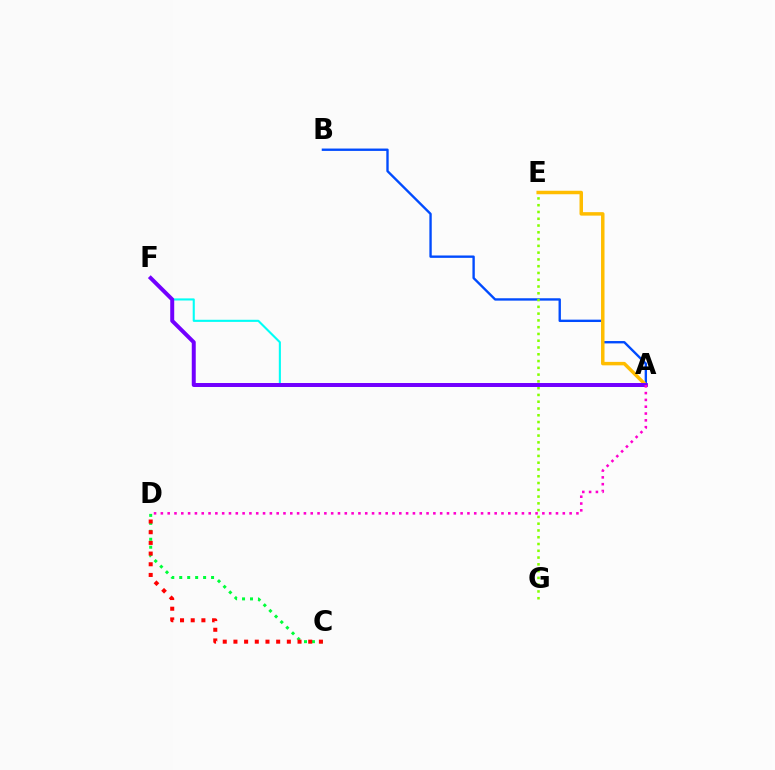{('A', 'B'): [{'color': '#004bff', 'line_style': 'solid', 'thickness': 1.71}], ('C', 'D'): [{'color': '#00ff39', 'line_style': 'dotted', 'thickness': 2.16}, {'color': '#ff0000', 'line_style': 'dotted', 'thickness': 2.9}], ('A', 'E'): [{'color': '#ffbd00', 'line_style': 'solid', 'thickness': 2.5}], ('A', 'F'): [{'color': '#00fff6', 'line_style': 'solid', 'thickness': 1.51}, {'color': '#7200ff', 'line_style': 'solid', 'thickness': 2.86}], ('E', 'G'): [{'color': '#84ff00', 'line_style': 'dotted', 'thickness': 1.84}], ('A', 'D'): [{'color': '#ff00cf', 'line_style': 'dotted', 'thickness': 1.85}]}